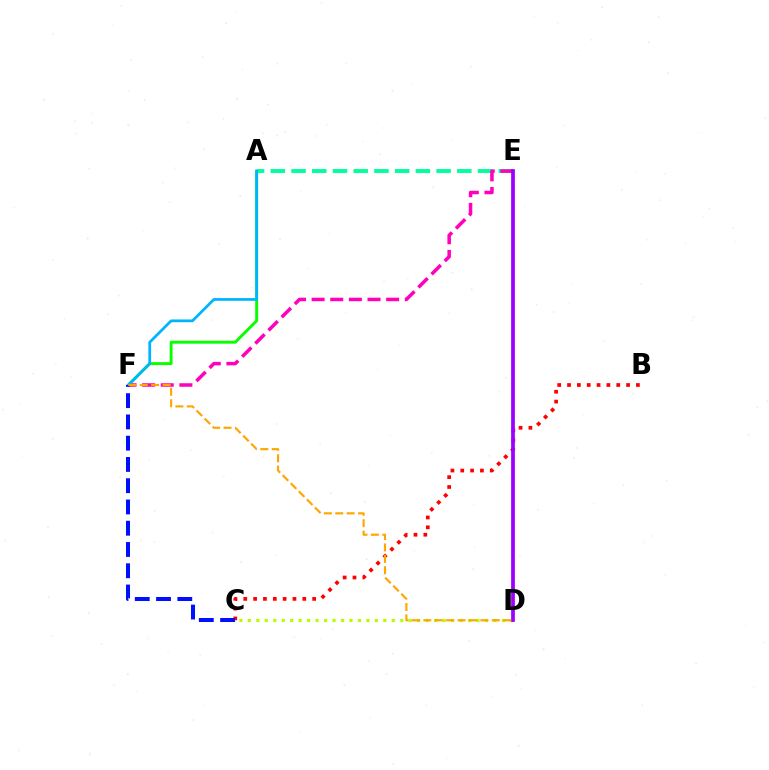{('A', 'F'): [{'color': '#08ff00', 'line_style': 'solid', 'thickness': 2.1}, {'color': '#00b5ff', 'line_style': 'solid', 'thickness': 1.98}], ('A', 'E'): [{'color': '#00ff9d', 'line_style': 'dashed', 'thickness': 2.82}], ('B', 'C'): [{'color': '#ff0000', 'line_style': 'dotted', 'thickness': 2.67}], ('C', 'D'): [{'color': '#b3ff00', 'line_style': 'dotted', 'thickness': 2.3}], ('E', 'F'): [{'color': '#ff00bd', 'line_style': 'dashed', 'thickness': 2.53}], ('D', 'E'): [{'color': '#9b00ff', 'line_style': 'solid', 'thickness': 2.68}], ('C', 'F'): [{'color': '#0010ff', 'line_style': 'dashed', 'thickness': 2.89}], ('D', 'F'): [{'color': '#ffa500', 'line_style': 'dashed', 'thickness': 1.55}]}